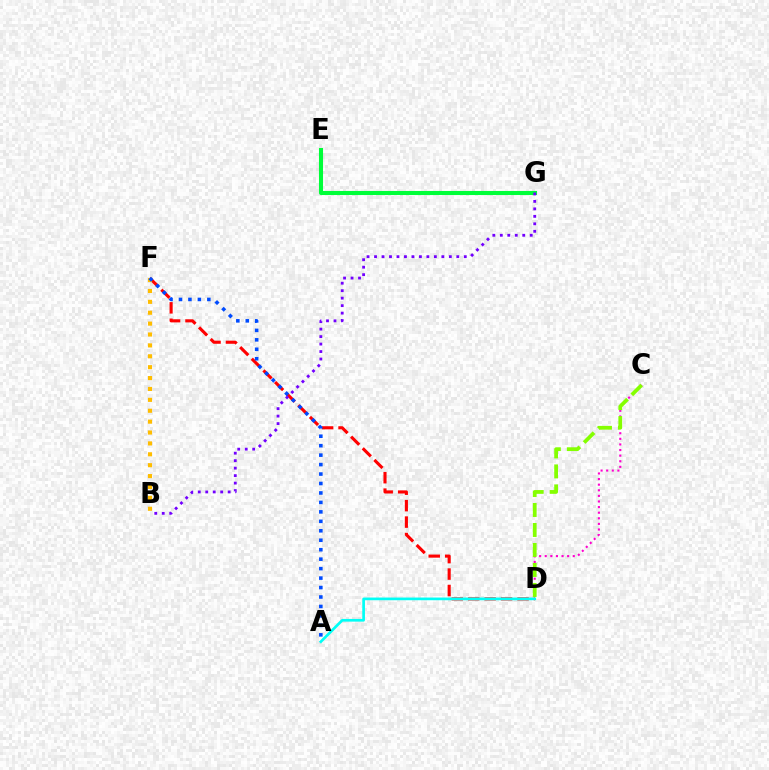{('D', 'F'): [{'color': '#ff0000', 'line_style': 'dashed', 'thickness': 2.23}], ('A', 'D'): [{'color': '#00fff6', 'line_style': 'solid', 'thickness': 1.93}], ('E', 'G'): [{'color': '#00ff39', 'line_style': 'solid', 'thickness': 2.93}], ('B', 'F'): [{'color': '#ffbd00', 'line_style': 'dotted', 'thickness': 2.96}], ('C', 'D'): [{'color': '#ff00cf', 'line_style': 'dotted', 'thickness': 1.52}, {'color': '#84ff00', 'line_style': 'dashed', 'thickness': 2.72}], ('B', 'G'): [{'color': '#7200ff', 'line_style': 'dotted', 'thickness': 2.03}], ('A', 'F'): [{'color': '#004bff', 'line_style': 'dotted', 'thickness': 2.57}]}